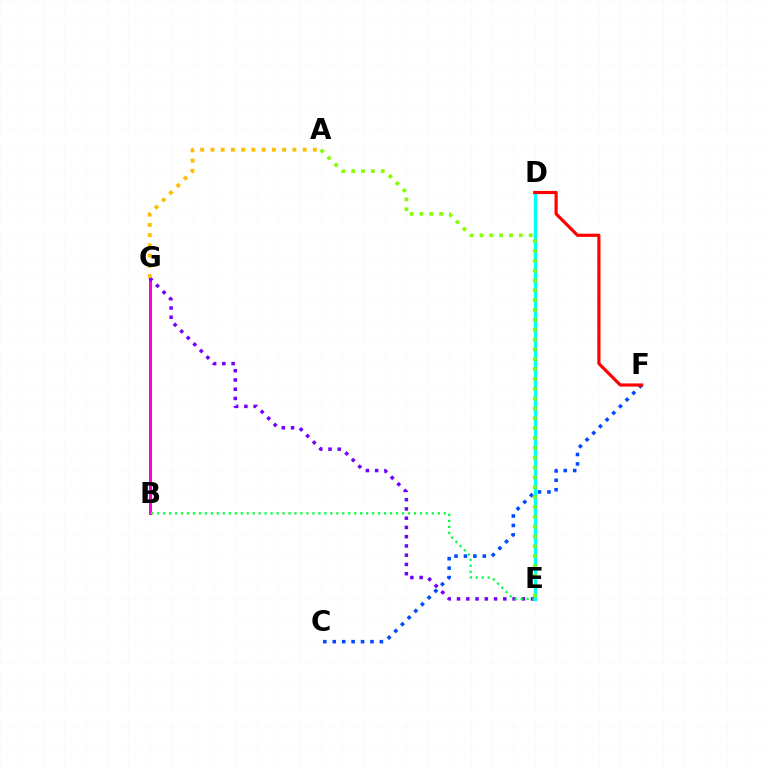{('C', 'F'): [{'color': '#004bff', 'line_style': 'dotted', 'thickness': 2.56}], ('B', 'G'): [{'color': '#ff00cf', 'line_style': 'solid', 'thickness': 2.14}], ('E', 'G'): [{'color': '#7200ff', 'line_style': 'dotted', 'thickness': 2.52}], ('B', 'E'): [{'color': '#00ff39', 'line_style': 'dotted', 'thickness': 1.62}], ('D', 'E'): [{'color': '#00fff6', 'line_style': 'solid', 'thickness': 2.38}], ('A', 'E'): [{'color': '#84ff00', 'line_style': 'dotted', 'thickness': 2.67}], ('A', 'G'): [{'color': '#ffbd00', 'line_style': 'dotted', 'thickness': 2.79}], ('D', 'F'): [{'color': '#ff0000', 'line_style': 'solid', 'thickness': 2.28}]}